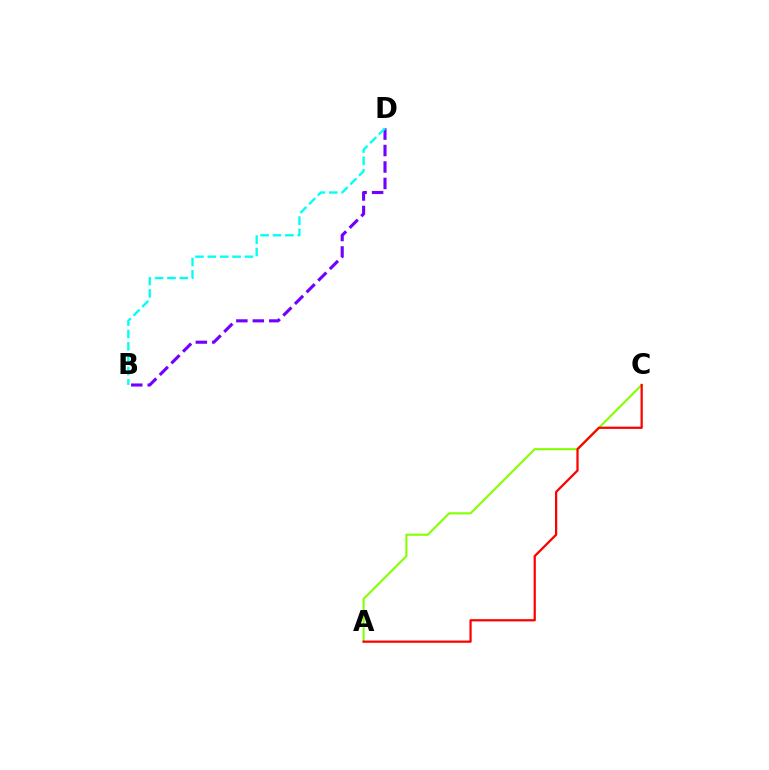{('B', 'D'): [{'color': '#7200ff', 'line_style': 'dashed', 'thickness': 2.24}, {'color': '#00fff6', 'line_style': 'dashed', 'thickness': 1.68}], ('A', 'C'): [{'color': '#84ff00', 'line_style': 'solid', 'thickness': 1.51}, {'color': '#ff0000', 'line_style': 'solid', 'thickness': 1.62}]}